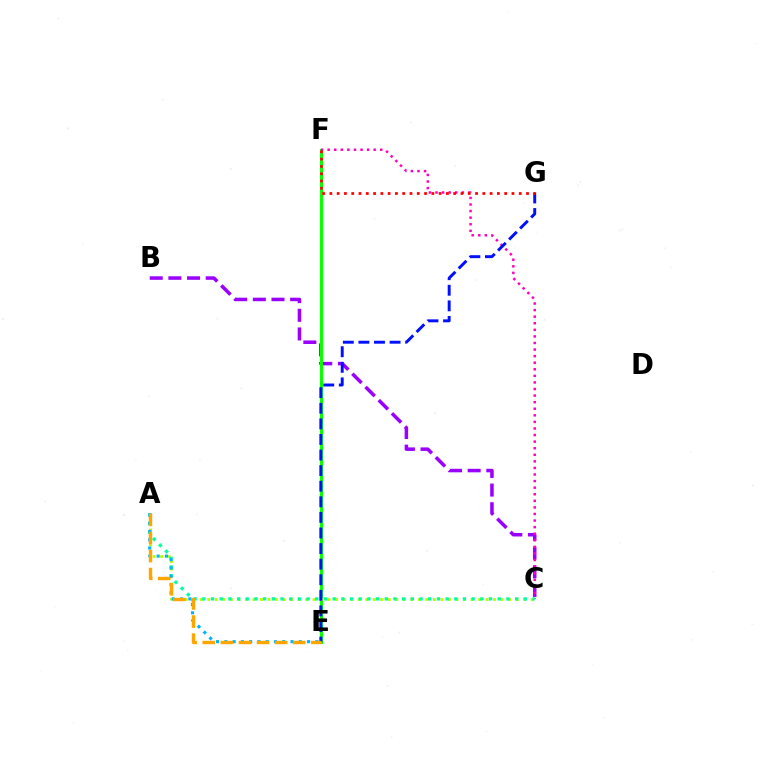{('B', 'C'): [{'color': '#9b00ff', 'line_style': 'dashed', 'thickness': 2.53}], ('E', 'F'): [{'color': '#08ff00', 'line_style': 'solid', 'thickness': 2.2}], ('A', 'C'): [{'color': '#b3ff00', 'line_style': 'dotted', 'thickness': 2.04}, {'color': '#00ff9d', 'line_style': 'dotted', 'thickness': 2.36}], ('C', 'F'): [{'color': '#ff00bd', 'line_style': 'dotted', 'thickness': 1.79}], ('A', 'E'): [{'color': '#00b5ff', 'line_style': 'dotted', 'thickness': 2.25}, {'color': '#ffa500', 'line_style': 'dashed', 'thickness': 2.46}], ('E', 'G'): [{'color': '#0010ff', 'line_style': 'dashed', 'thickness': 2.12}], ('F', 'G'): [{'color': '#ff0000', 'line_style': 'dotted', 'thickness': 1.98}]}